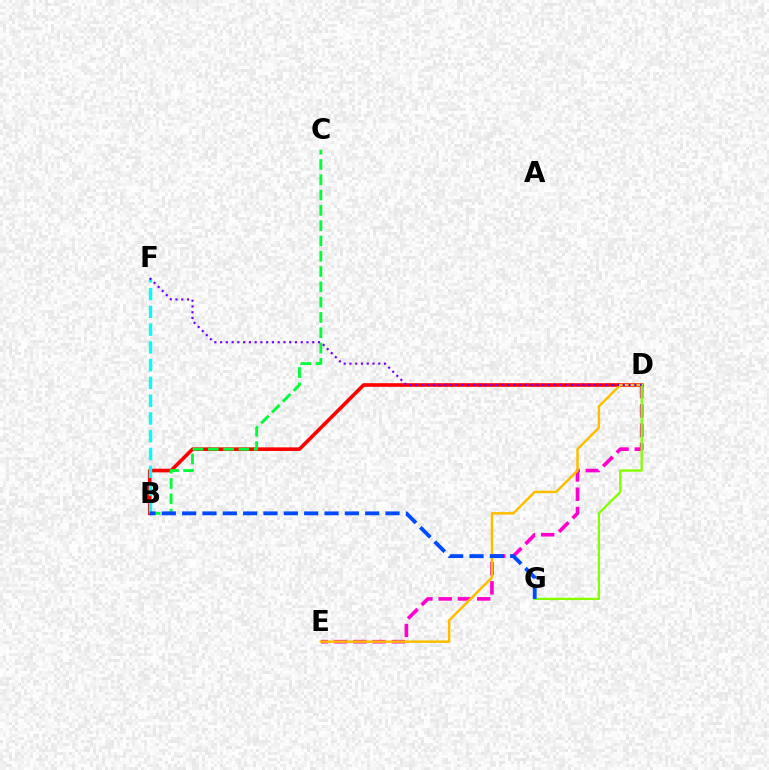{('D', 'E'): [{'color': '#ff00cf', 'line_style': 'dashed', 'thickness': 2.62}, {'color': '#ffbd00', 'line_style': 'solid', 'thickness': 1.8}], ('B', 'D'): [{'color': '#ff0000', 'line_style': 'solid', 'thickness': 2.61}], ('B', 'F'): [{'color': '#00fff6', 'line_style': 'dashed', 'thickness': 2.41}], ('B', 'C'): [{'color': '#00ff39', 'line_style': 'dashed', 'thickness': 2.08}], ('D', 'G'): [{'color': '#84ff00', 'line_style': 'solid', 'thickness': 1.67}], ('B', 'G'): [{'color': '#004bff', 'line_style': 'dashed', 'thickness': 2.76}], ('D', 'F'): [{'color': '#7200ff', 'line_style': 'dotted', 'thickness': 1.56}]}